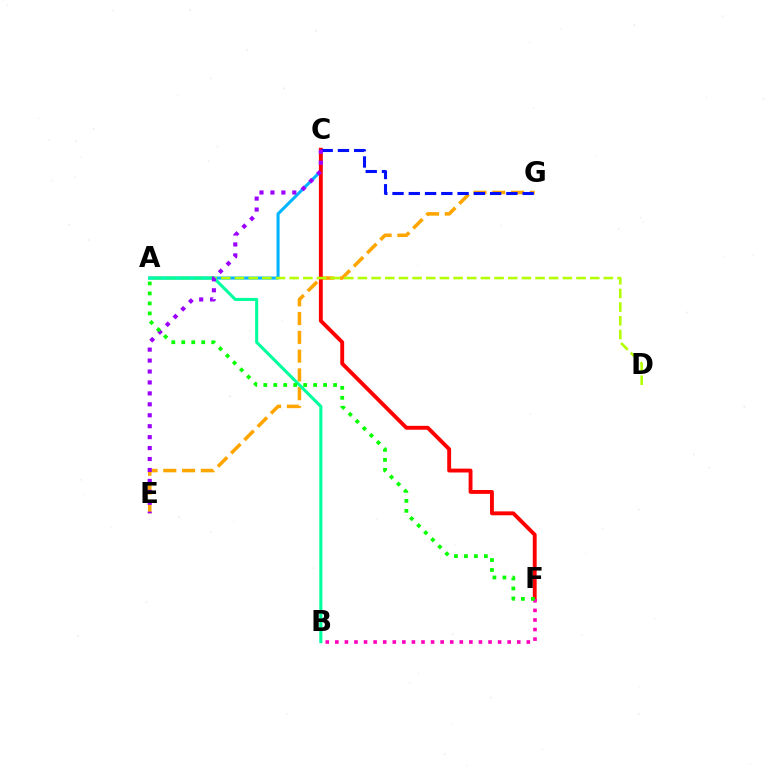{('E', 'G'): [{'color': '#ffa500', 'line_style': 'dashed', 'thickness': 2.55}], ('A', 'C'): [{'color': '#00b5ff', 'line_style': 'solid', 'thickness': 2.2}], ('C', 'F'): [{'color': '#ff0000', 'line_style': 'solid', 'thickness': 2.79}], ('A', 'D'): [{'color': '#b3ff00', 'line_style': 'dashed', 'thickness': 1.86}], ('B', 'F'): [{'color': '#ff00bd', 'line_style': 'dotted', 'thickness': 2.6}], ('C', 'G'): [{'color': '#0010ff', 'line_style': 'dashed', 'thickness': 2.21}], ('A', 'B'): [{'color': '#00ff9d', 'line_style': 'solid', 'thickness': 2.21}], ('C', 'E'): [{'color': '#9b00ff', 'line_style': 'dotted', 'thickness': 2.97}], ('A', 'F'): [{'color': '#08ff00', 'line_style': 'dotted', 'thickness': 2.71}]}